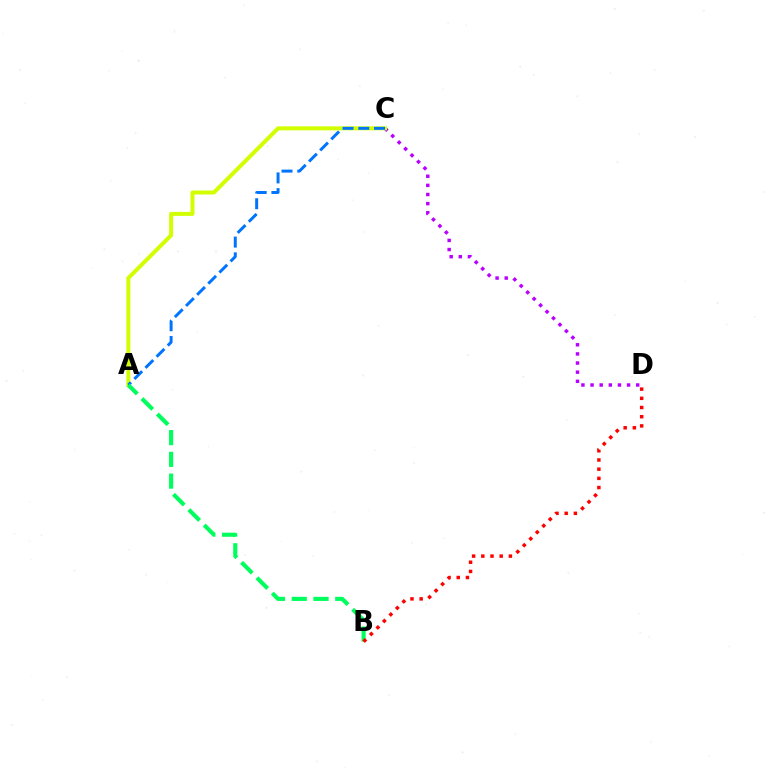{('C', 'D'): [{'color': '#b900ff', 'line_style': 'dotted', 'thickness': 2.48}], ('A', 'C'): [{'color': '#d1ff00', 'line_style': 'solid', 'thickness': 2.87}, {'color': '#0074ff', 'line_style': 'dashed', 'thickness': 2.14}], ('A', 'B'): [{'color': '#00ff5c', 'line_style': 'dashed', 'thickness': 2.96}], ('B', 'D'): [{'color': '#ff0000', 'line_style': 'dotted', 'thickness': 2.5}]}